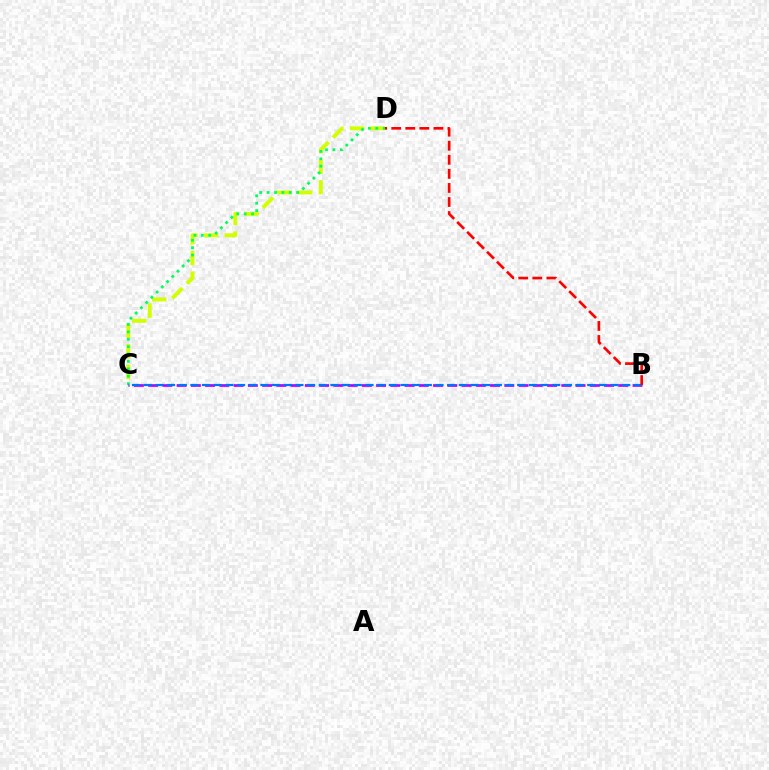{('C', 'D'): [{'color': '#d1ff00', 'line_style': 'dashed', 'thickness': 2.81}, {'color': '#00ff5c', 'line_style': 'dotted', 'thickness': 2.01}], ('B', 'C'): [{'color': '#b900ff', 'line_style': 'dashed', 'thickness': 1.94}, {'color': '#0074ff', 'line_style': 'dashed', 'thickness': 1.59}], ('B', 'D'): [{'color': '#ff0000', 'line_style': 'dashed', 'thickness': 1.91}]}